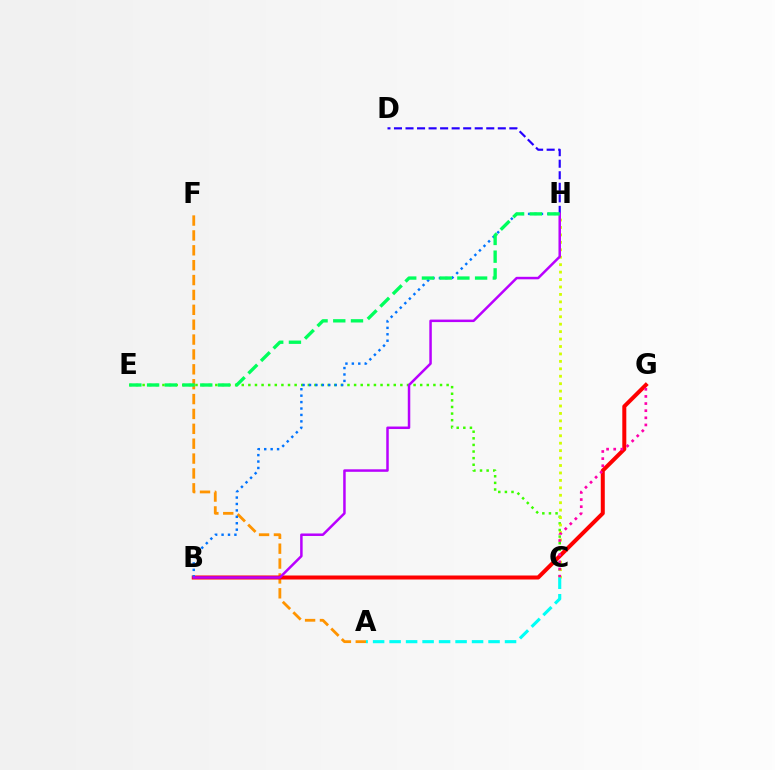{('A', 'F'): [{'color': '#ff9400', 'line_style': 'dashed', 'thickness': 2.02}], ('C', 'E'): [{'color': '#3dff00', 'line_style': 'dotted', 'thickness': 1.8}], ('C', 'H'): [{'color': '#d1ff00', 'line_style': 'dotted', 'thickness': 2.02}], ('D', 'H'): [{'color': '#2500ff', 'line_style': 'dashed', 'thickness': 1.57}], ('B', 'G'): [{'color': '#ff0000', 'line_style': 'solid', 'thickness': 2.88}], ('B', 'H'): [{'color': '#0074ff', 'line_style': 'dotted', 'thickness': 1.75}, {'color': '#b900ff', 'line_style': 'solid', 'thickness': 1.8}], ('C', 'G'): [{'color': '#ff00ac', 'line_style': 'dotted', 'thickness': 1.94}], ('A', 'C'): [{'color': '#00fff6', 'line_style': 'dashed', 'thickness': 2.24}], ('E', 'H'): [{'color': '#00ff5c', 'line_style': 'dashed', 'thickness': 2.41}]}